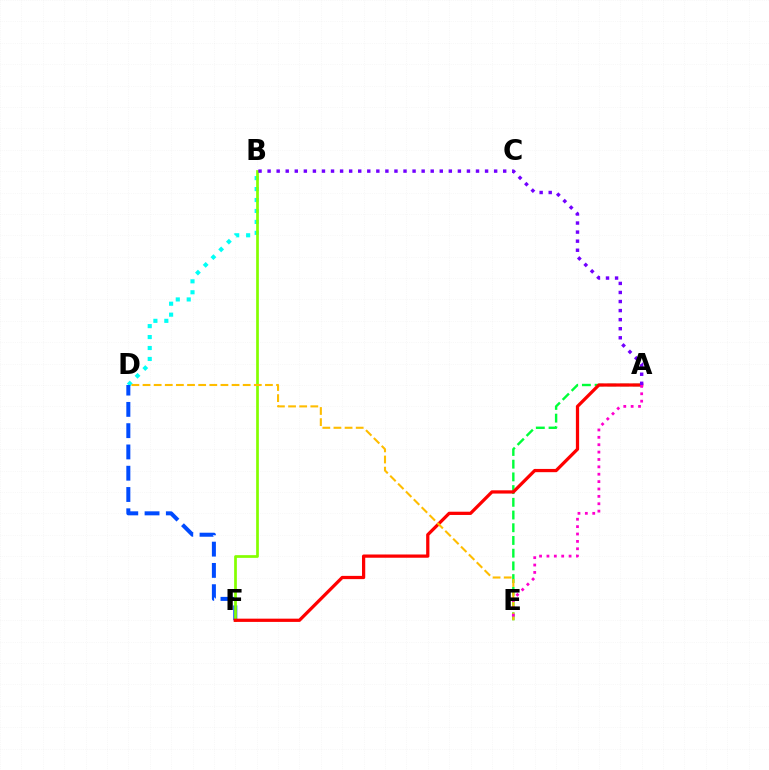{('B', 'D'): [{'color': '#00fff6', 'line_style': 'dotted', 'thickness': 2.97}], ('D', 'F'): [{'color': '#004bff', 'line_style': 'dashed', 'thickness': 2.89}], ('A', 'E'): [{'color': '#00ff39', 'line_style': 'dashed', 'thickness': 1.73}, {'color': '#ff00cf', 'line_style': 'dotted', 'thickness': 2.01}], ('B', 'F'): [{'color': '#84ff00', 'line_style': 'solid', 'thickness': 1.96}], ('A', 'F'): [{'color': '#ff0000', 'line_style': 'solid', 'thickness': 2.34}], ('D', 'E'): [{'color': '#ffbd00', 'line_style': 'dashed', 'thickness': 1.51}], ('A', 'B'): [{'color': '#7200ff', 'line_style': 'dotted', 'thickness': 2.46}]}